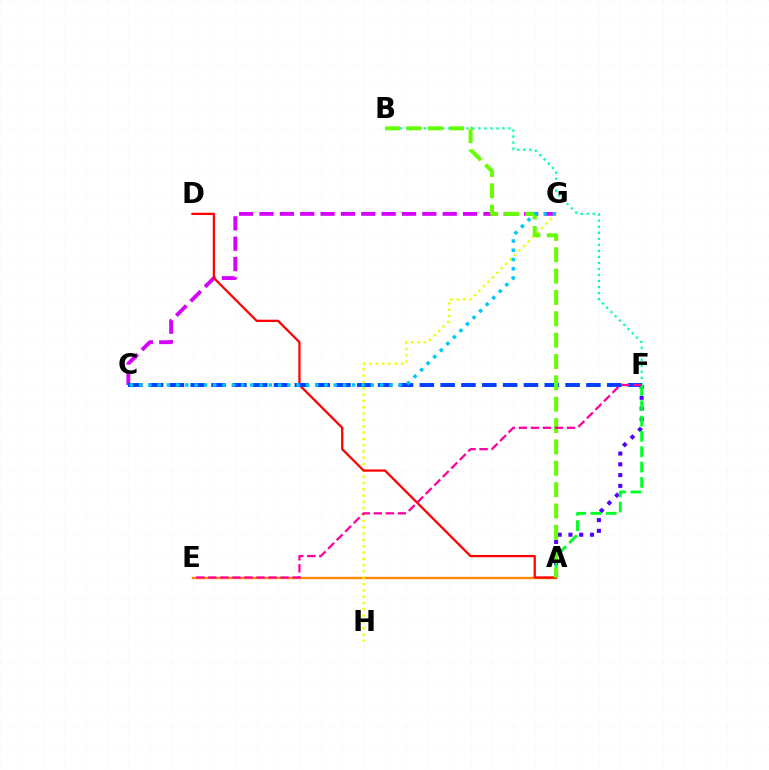{('A', 'E'): [{'color': '#ff8800', 'line_style': 'solid', 'thickness': 1.7}], ('C', 'G'): [{'color': '#d600ff', 'line_style': 'dashed', 'thickness': 2.77}, {'color': '#00c7ff', 'line_style': 'dotted', 'thickness': 2.52}], ('B', 'F'): [{'color': '#00ffaf', 'line_style': 'dotted', 'thickness': 1.64}], ('G', 'H'): [{'color': '#eeff00', 'line_style': 'dotted', 'thickness': 1.72}], ('A', 'F'): [{'color': '#4f00ff', 'line_style': 'dotted', 'thickness': 2.93}, {'color': '#00ff27', 'line_style': 'dashed', 'thickness': 2.08}], ('A', 'D'): [{'color': '#ff0000', 'line_style': 'solid', 'thickness': 1.63}], ('C', 'F'): [{'color': '#003fff', 'line_style': 'dashed', 'thickness': 2.83}], ('A', 'B'): [{'color': '#66ff00', 'line_style': 'dashed', 'thickness': 2.9}], ('E', 'F'): [{'color': '#ff00a0', 'line_style': 'dashed', 'thickness': 1.63}]}